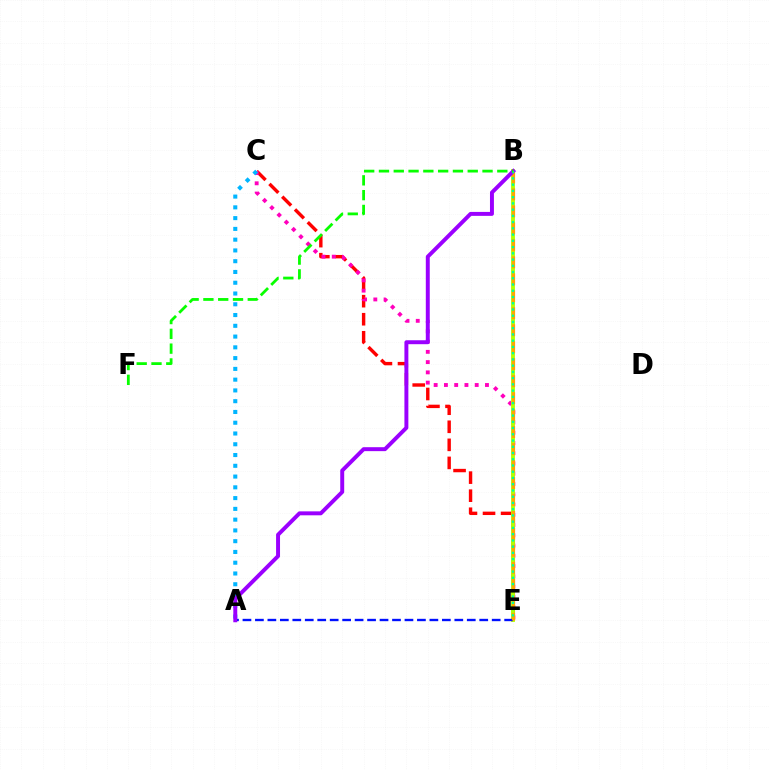{('C', 'E'): [{'color': '#ff0000', 'line_style': 'dashed', 'thickness': 2.45}, {'color': '#ff00bd', 'line_style': 'dotted', 'thickness': 2.79}], ('B', 'E'): [{'color': '#b3ff00', 'line_style': 'solid', 'thickness': 2.78}, {'color': '#ffa500', 'line_style': 'dashed', 'thickness': 2.31}, {'color': '#00ff9d', 'line_style': 'dotted', 'thickness': 1.7}], ('A', 'E'): [{'color': '#0010ff', 'line_style': 'dashed', 'thickness': 1.69}], ('A', 'C'): [{'color': '#00b5ff', 'line_style': 'dotted', 'thickness': 2.93}], ('A', 'B'): [{'color': '#9b00ff', 'line_style': 'solid', 'thickness': 2.84}], ('B', 'F'): [{'color': '#08ff00', 'line_style': 'dashed', 'thickness': 2.01}]}